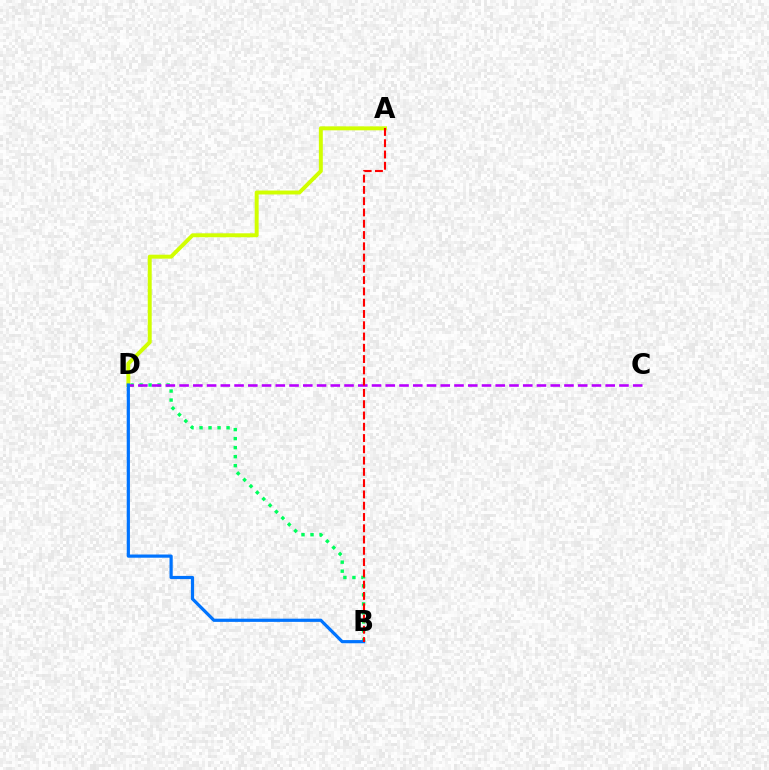{('B', 'D'): [{'color': '#00ff5c', 'line_style': 'dotted', 'thickness': 2.45}, {'color': '#0074ff', 'line_style': 'solid', 'thickness': 2.3}], ('A', 'D'): [{'color': '#d1ff00', 'line_style': 'solid', 'thickness': 2.84}], ('C', 'D'): [{'color': '#b900ff', 'line_style': 'dashed', 'thickness': 1.87}], ('A', 'B'): [{'color': '#ff0000', 'line_style': 'dashed', 'thickness': 1.53}]}